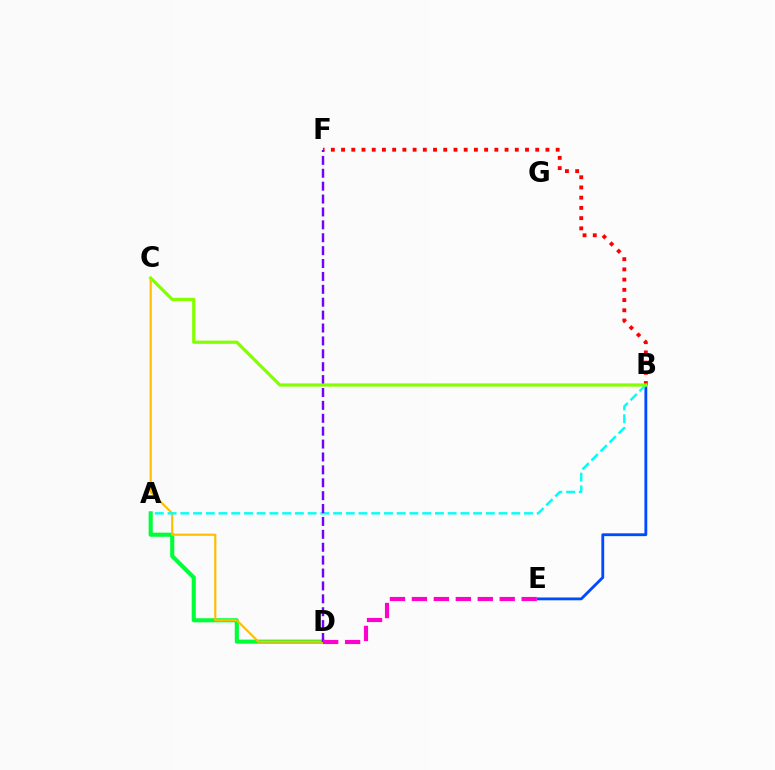{('A', 'D'): [{'color': '#00ff39', 'line_style': 'solid', 'thickness': 2.96}], ('B', 'E'): [{'color': '#004bff', 'line_style': 'solid', 'thickness': 2.04}], ('C', 'D'): [{'color': '#ffbd00', 'line_style': 'solid', 'thickness': 1.55}], ('A', 'B'): [{'color': '#00fff6', 'line_style': 'dashed', 'thickness': 1.73}], ('B', 'F'): [{'color': '#ff0000', 'line_style': 'dotted', 'thickness': 2.78}], ('D', 'F'): [{'color': '#7200ff', 'line_style': 'dashed', 'thickness': 1.75}], ('D', 'E'): [{'color': '#ff00cf', 'line_style': 'dashed', 'thickness': 2.98}], ('B', 'C'): [{'color': '#84ff00', 'line_style': 'solid', 'thickness': 2.31}]}